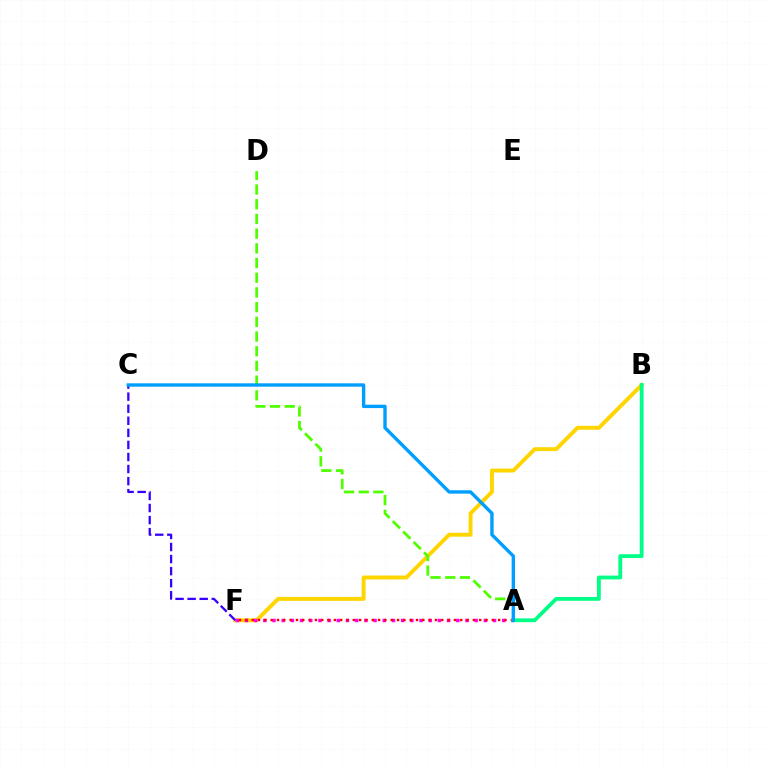{('B', 'F'): [{'color': '#ffd500', 'line_style': 'solid', 'thickness': 2.83}], ('A', 'D'): [{'color': '#4fff00', 'line_style': 'dashed', 'thickness': 2.0}], ('A', 'F'): [{'color': '#ff00ed', 'line_style': 'dotted', 'thickness': 2.5}, {'color': '#ff0000', 'line_style': 'dotted', 'thickness': 1.72}], ('C', 'F'): [{'color': '#3700ff', 'line_style': 'dashed', 'thickness': 1.64}], ('A', 'B'): [{'color': '#00ff86', 'line_style': 'solid', 'thickness': 2.75}], ('A', 'C'): [{'color': '#009eff', 'line_style': 'solid', 'thickness': 2.43}]}